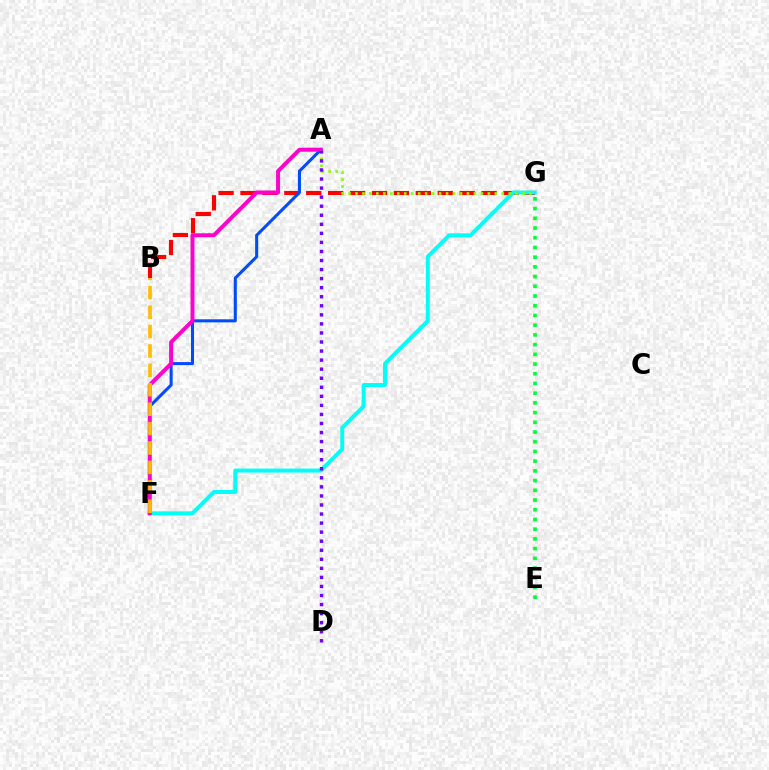{('B', 'G'): [{'color': '#ff0000', 'line_style': 'dashed', 'thickness': 2.98}], ('A', 'F'): [{'color': '#004bff', 'line_style': 'solid', 'thickness': 2.2}, {'color': '#ff00cf', 'line_style': 'solid', 'thickness': 2.87}], ('F', 'G'): [{'color': '#00fff6', 'line_style': 'solid', 'thickness': 2.84}], ('E', 'G'): [{'color': '#00ff39', 'line_style': 'dotted', 'thickness': 2.64}], ('B', 'F'): [{'color': '#ffbd00', 'line_style': 'dashed', 'thickness': 2.64}], ('A', 'G'): [{'color': '#84ff00', 'line_style': 'dotted', 'thickness': 1.89}], ('A', 'D'): [{'color': '#7200ff', 'line_style': 'dotted', 'thickness': 2.46}]}